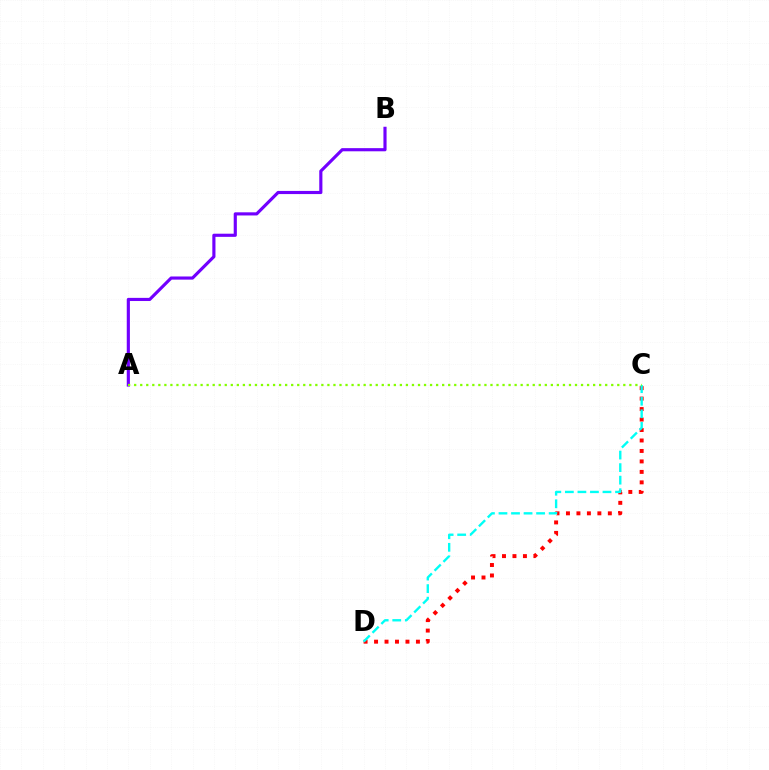{('C', 'D'): [{'color': '#ff0000', 'line_style': 'dotted', 'thickness': 2.84}, {'color': '#00fff6', 'line_style': 'dashed', 'thickness': 1.7}], ('A', 'B'): [{'color': '#7200ff', 'line_style': 'solid', 'thickness': 2.27}], ('A', 'C'): [{'color': '#84ff00', 'line_style': 'dotted', 'thickness': 1.64}]}